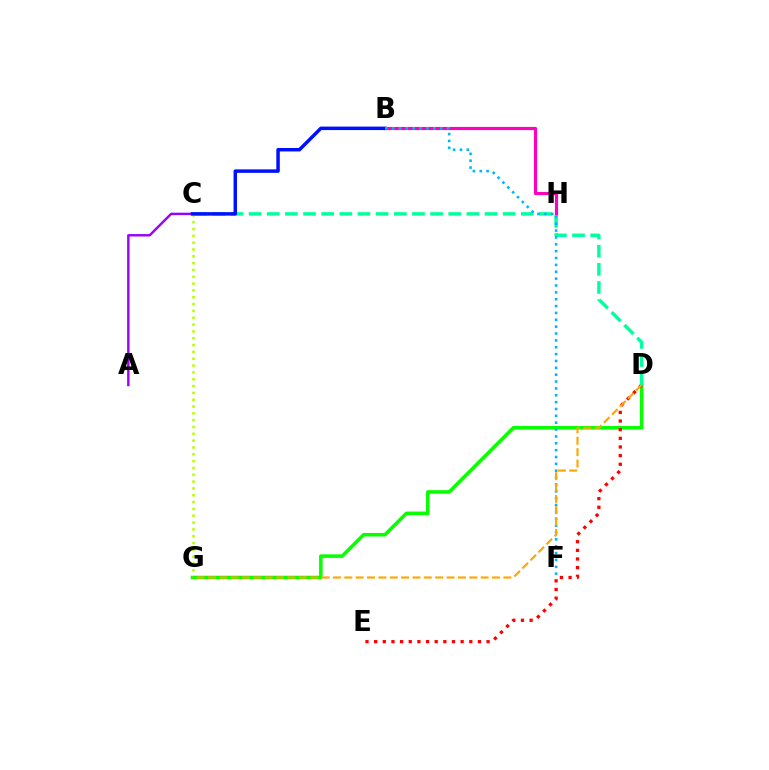{('A', 'C'): [{'color': '#9b00ff', 'line_style': 'solid', 'thickness': 1.74}], ('C', 'G'): [{'color': '#b3ff00', 'line_style': 'dotted', 'thickness': 1.85}], ('B', 'H'): [{'color': '#ff00bd', 'line_style': 'solid', 'thickness': 2.27}], ('D', 'G'): [{'color': '#08ff00', 'line_style': 'solid', 'thickness': 2.55}, {'color': '#ffa500', 'line_style': 'dashed', 'thickness': 1.54}], ('D', 'E'): [{'color': '#ff0000', 'line_style': 'dotted', 'thickness': 2.35}], ('C', 'D'): [{'color': '#00ff9d', 'line_style': 'dashed', 'thickness': 2.47}], ('B', 'C'): [{'color': '#0010ff', 'line_style': 'solid', 'thickness': 2.51}], ('B', 'F'): [{'color': '#00b5ff', 'line_style': 'dotted', 'thickness': 1.86}]}